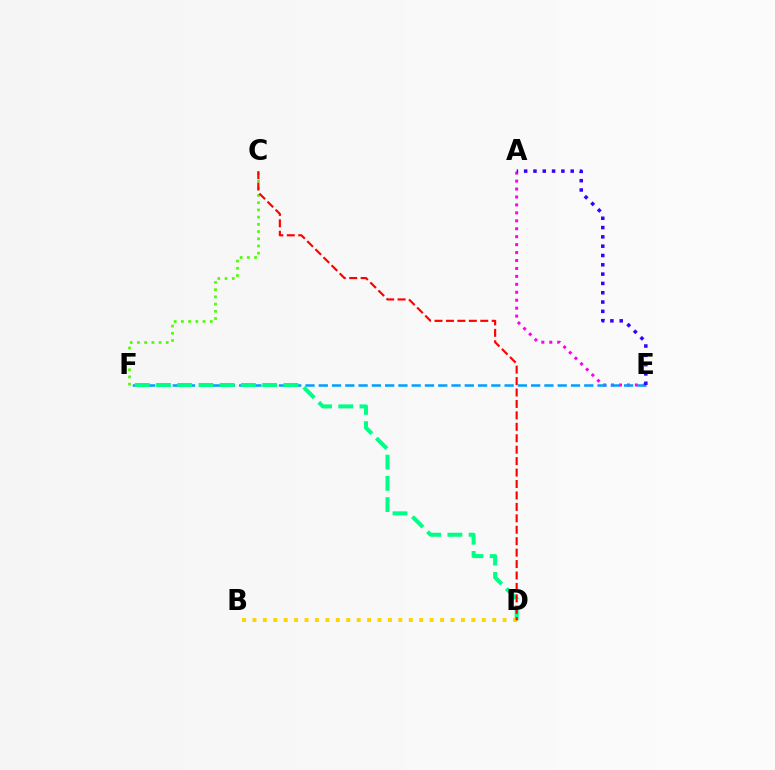{('A', 'E'): [{'color': '#ff00ed', 'line_style': 'dotted', 'thickness': 2.16}, {'color': '#3700ff', 'line_style': 'dotted', 'thickness': 2.53}], ('E', 'F'): [{'color': '#009eff', 'line_style': 'dashed', 'thickness': 1.8}], ('C', 'F'): [{'color': '#4fff00', 'line_style': 'dotted', 'thickness': 1.96}], ('D', 'F'): [{'color': '#00ff86', 'line_style': 'dashed', 'thickness': 2.88}], ('B', 'D'): [{'color': '#ffd500', 'line_style': 'dotted', 'thickness': 2.83}], ('C', 'D'): [{'color': '#ff0000', 'line_style': 'dashed', 'thickness': 1.55}]}